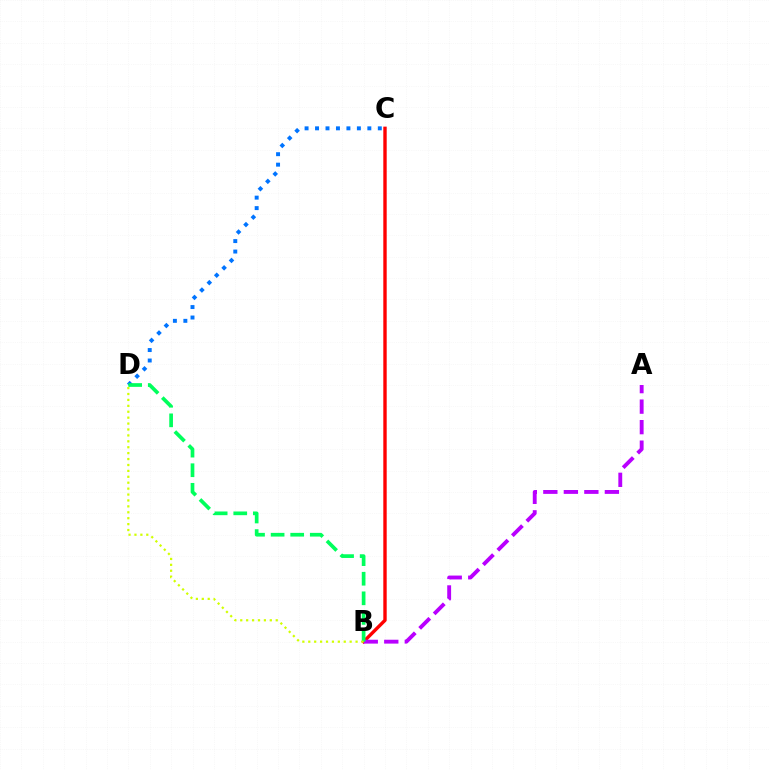{('B', 'C'): [{'color': '#ff0000', 'line_style': 'solid', 'thickness': 2.44}], ('A', 'B'): [{'color': '#b900ff', 'line_style': 'dashed', 'thickness': 2.79}], ('C', 'D'): [{'color': '#0074ff', 'line_style': 'dotted', 'thickness': 2.84}], ('B', 'D'): [{'color': '#00ff5c', 'line_style': 'dashed', 'thickness': 2.66}, {'color': '#d1ff00', 'line_style': 'dotted', 'thickness': 1.61}]}